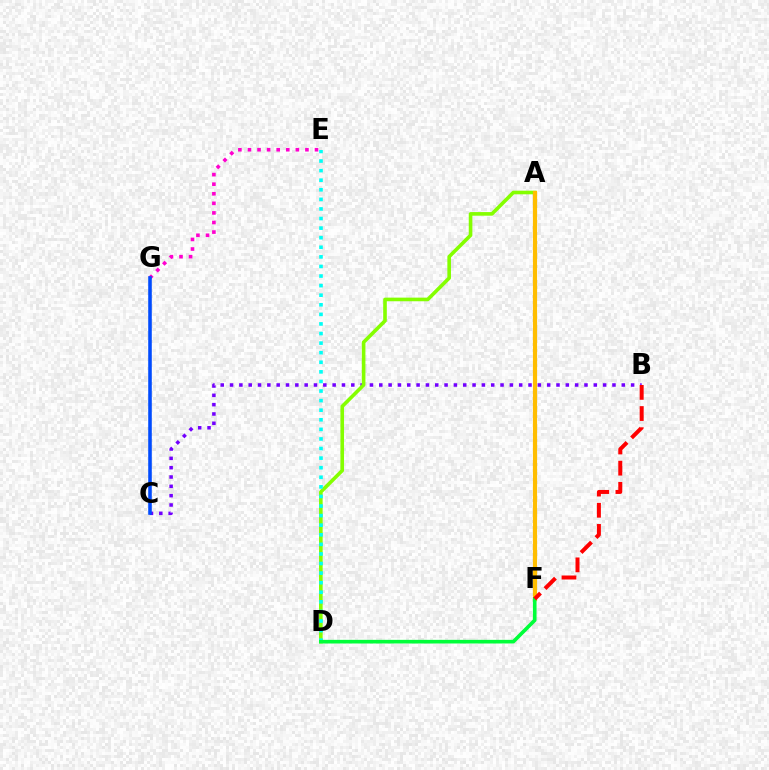{('E', 'G'): [{'color': '#ff00cf', 'line_style': 'dotted', 'thickness': 2.6}], ('B', 'C'): [{'color': '#7200ff', 'line_style': 'dotted', 'thickness': 2.53}], ('C', 'G'): [{'color': '#004bff', 'line_style': 'solid', 'thickness': 2.57}], ('A', 'D'): [{'color': '#84ff00', 'line_style': 'solid', 'thickness': 2.6}], ('A', 'F'): [{'color': '#ffbd00', 'line_style': 'solid', 'thickness': 3.0}], ('D', 'E'): [{'color': '#00fff6', 'line_style': 'dotted', 'thickness': 2.6}], ('D', 'F'): [{'color': '#00ff39', 'line_style': 'solid', 'thickness': 2.62}], ('B', 'F'): [{'color': '#ff0000', 'line_style': 'dashed', 'thickness': 2.87}]}